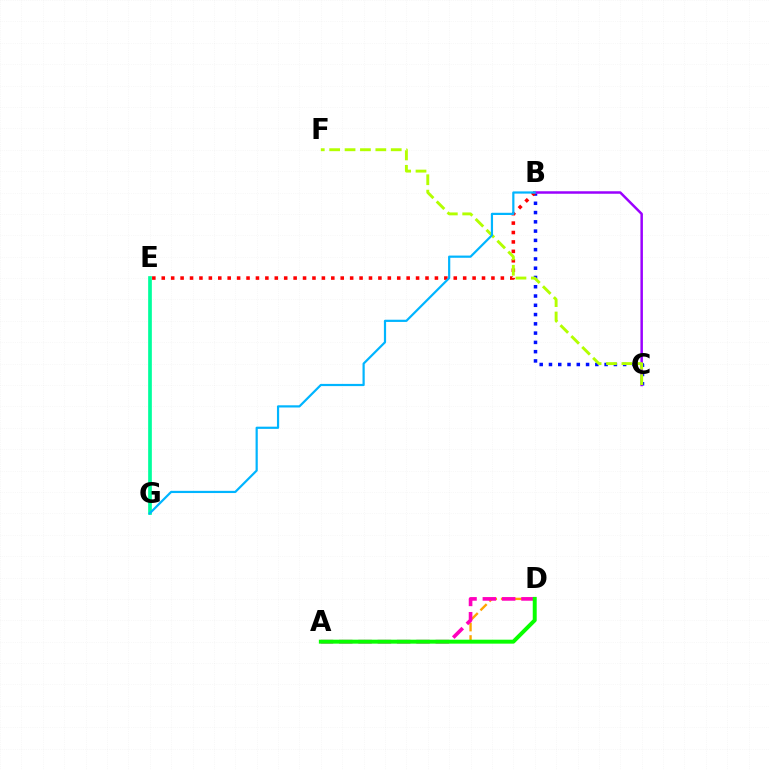{('B', 'C'): [{'color': '#0010ff', 'line_style': 'dotted', 'thickness': 2.52}, {'color': '#9b00ff', 'line_style': 'solid', 'thickness': 1.79}], ('A', 'D'): [{'color': '#ffa500', 'line_style': 'dashed', 'thickness': 1.71}, {'color': '#ff00bd', 'line_style': 'dashed', 'thickness': 2.62}, {'color': '#08ff00', 'line_style': 'solid', 'thickness': 2.85}], ('B', 'E'): [{'color': '#ff0000', 'line_style': 'dotted', 'thickness': 2.56}], ('E', 'G'): [{'color': '#00ff9d', 'line_style': 'solid', 'thickness': 2.66}], ('C', 'F'): [{'color': '#b3ff00', 'line_style': 'dashed', 'thickness': 2.09}], ('B', 'G'): [{'color': '#00b5ff', 'line_style': 'solid', 'thickness': 1.59}]}